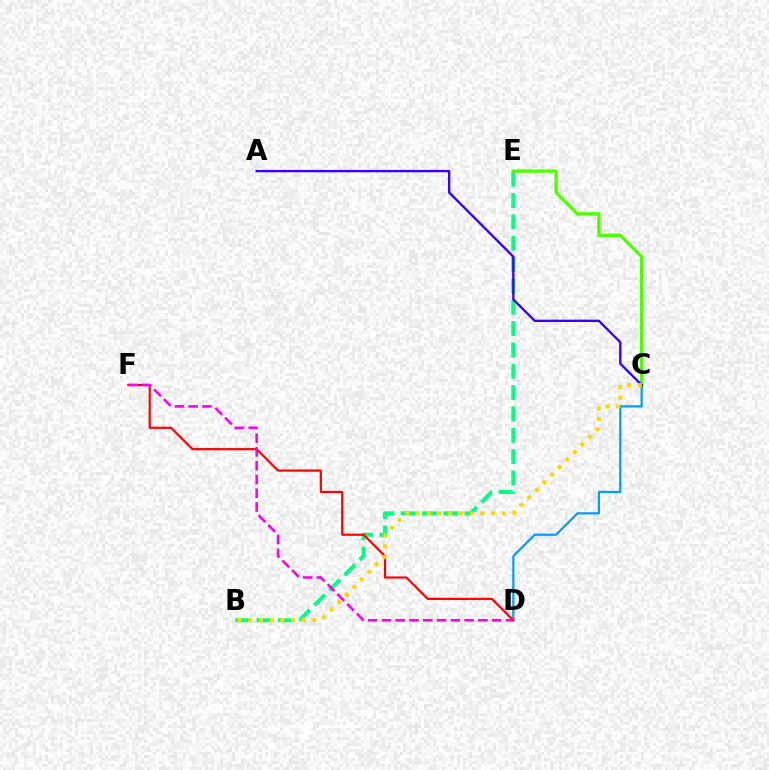{('B', 'E'): [{'color': '#00ff86', 'line_style': 'dashed', 'thickness': 2.9}], ('C', 'E'): [{'color': '#4fff00', 'line_style': 'solid', 'thickness': 2.39}], ('C', 'D'): [{'color': '#009eff', 'line_style': 'solid', 'thickness': 1.61}], ('D', 'F'): [{'color': '#ff0000', 'line_style': 'solid', 'thickness': 1.56}, {'color': '#ff00ed', 'line_style': 'dashed', 'thickness': 1.87}], ('A', 'C'): [{'color': '#3700ff', 'line_style': 'solid', 'thickness': 1.69}], ('B', 'C'): [{'color': '#ffd500', 'line_style': 'dotted', 'thickness': 2.91}]}